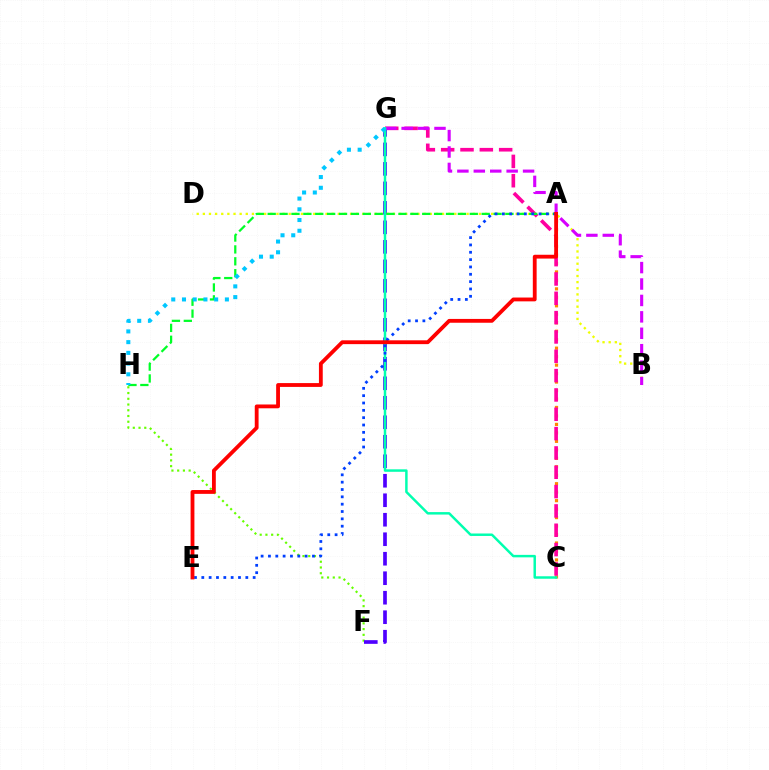{('A', 'C'): [{'color': '#ff8800', 'line_style': 'dotted', 'thickness': 2.3}], ('F', 'H'): [{'color': '#66ff00', 'line_style': 'dotted', 'thickness': 1.56}], ('C', 'G'): [{'color': '#ff00a0', 'line_style': 'dashed', 'thickness': 2.63}, {'color': '#00ffaf', 'line_style': 'solid', 'thickness': 1.78}], ('F', 'G'): [{'color': '#4f00ff', 'line_style': 'dashed', 'thickness': 2.65}], ('B', 'D'): [{'color': '#eeff00', 'line_style': 'dotted', 'thickness': 1.67}], ('B', 'G'): [{'color': '#d600ff', 'line_style': 'dashed', 'thickness': 2.23}], ('A', 'H'): [{'color': '#00ff27', 'line_style': 'dashed', 'thickness': 1.61}], ('G', 'H'): [{'color': '#00c7ff', 'line_style': 'dotted', 'thickness': 2.91}], ('A', 'E'): [{'color': '#003fff', 'line_style': 'dotted', 'thickness': 1.99}, {'color': '#ff0000', 'line_style': 'solid', 'thickness': 2.75}]}